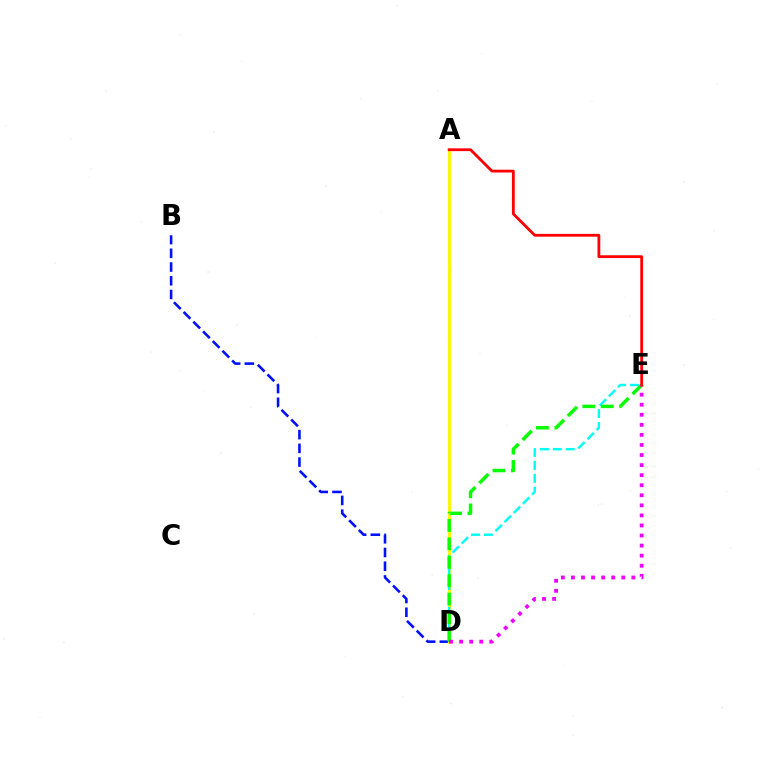{('B', 'D'): [{'color': '#0010ff', 'line_style': 'dashed', 'thickness': 1.86}], ('A', 'D'): [{'color': '#fcf500', 'line_style': 'solid', 'thickness': 2.08}], ('D', 'E'): [{'color': '#00fff6', 'line_style': 'dashed', 'thickness': 1.76}, {'color': '#08ff00', 'line_style': 'dashed', 'thickness': 2.5}, {'color': '#ee00ff', 'line_style': 'dotted', 'thickness': 2.73}], ('A', 'E'): [{'color': '#ff0000', 'line_style': 'solid', 'thickness': 2.02}]}